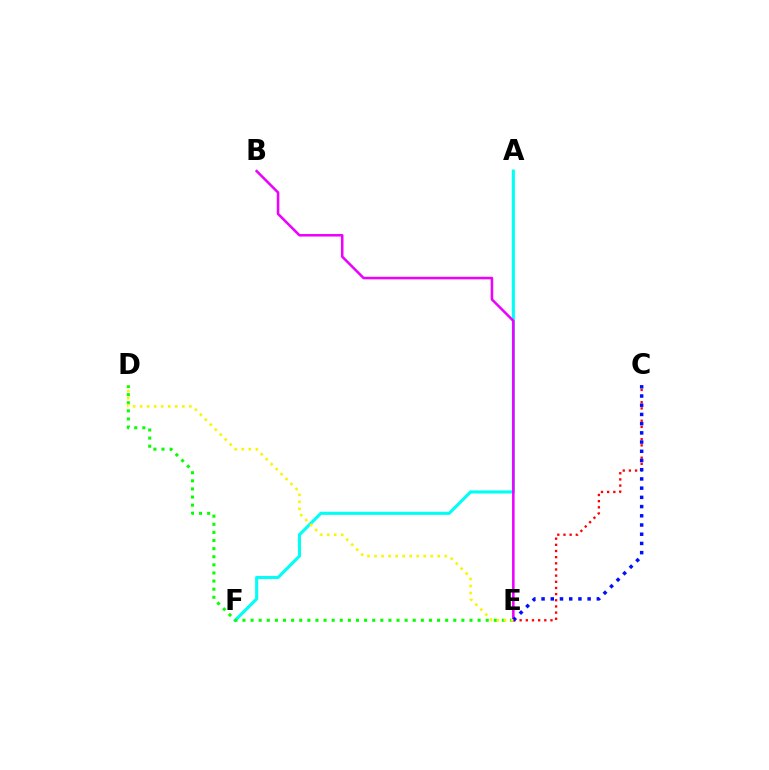{('C', 'E'): [{'color': '#ff0000', 'line_style': 'dotted', 'thickness': 1.67}, {'color': '#0010ff', 'line_style': 'dotted', 'thickness': 2.5}], ('A', 'F'): [{'color': '#00fff6', 'line_style': 'solid', 'thickness': 2.24}], ('B', 'E'): [{'color': '#ee00ff', 'line_style': 'solid', 'thickness': 1.83}], ('D', 'E'): [{'color': '#08ff00', 'line_style': 'dotted', 'thickness': 2.2}, {'color': '#fcf500', 'line_style': 'dotted', 'thickness': 1.91}]}